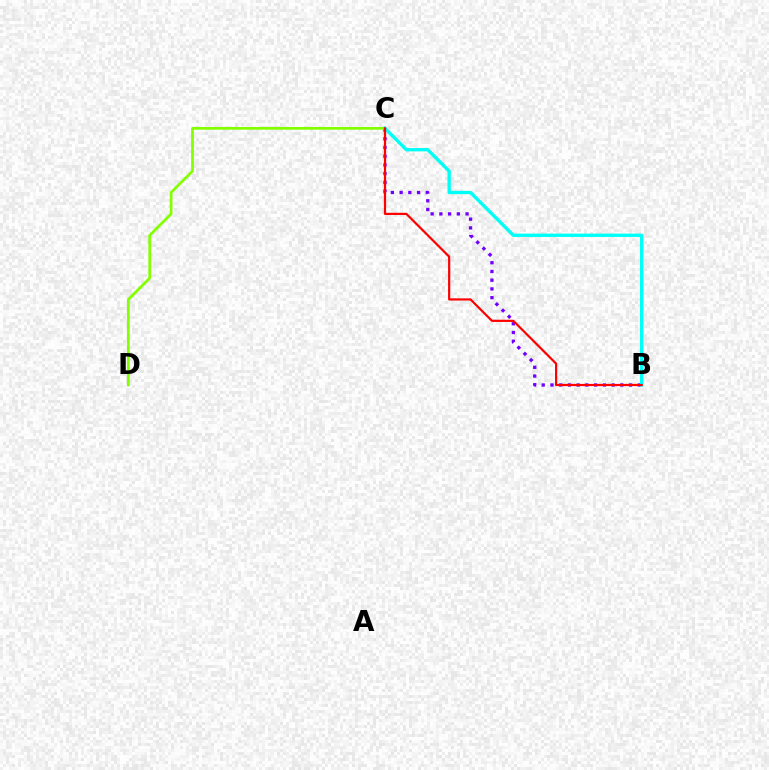{('B', 'C'): [{'color': '#7200ff', 'line_style': 'dotted', 'thickness': 2.37}, {'color': '#00fff6', 'line_style': 'solid', 'thickness': 2.4}, {'color': '#ff0000', 'line_style': 'solid', 'thickness': 1.58}], ('C', 'D'): [{'color': '#84ff00', 'line_style': 'solid', 'thickness': 1.97}]}